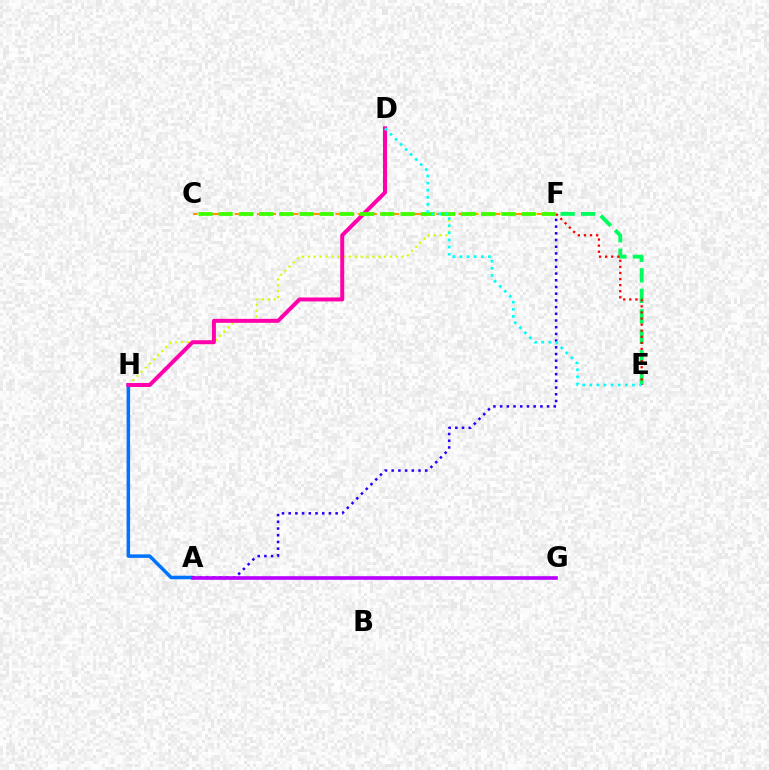{('A', 'H'): [{'color': '#0074ff', 'line_style': 'solid', 'thickness': 2.52}], ('F', 'H'): [{'color': '#d1ff00', 'line_style': 'dotted', 'thickness': 1.59}], ('C', 'F'): [{'color': '#ff9400', 'line_style': 'dashed', 'thickness': 1.52}, {'color': '#3dff00', 'line_style': 'dashed', 'thickness': 2.74}], ('A', 'F'): [{'color': '#2500ff', 'line_style': 'dotted', 'thickness': 1.82}], ('D', 'H'): [{'color': '#ff00ac', 'line_style': 'solid', 'thickness': 2.86}], ('E', 'F'): [{'color': '#00ff5c', 'line_style': 'dashed', 'thickness': 2.78}, {'color': '#ff0000', 'line_style': 'dotted', 'thickness': 1.65}], ('D', 'E'): [{'color': '#00fff6', 'line_style': 'dotted', 'thickness': 1.93}], ('A', 'G'): [{'color': '#b900ff', 'line_style': 'solid', 'thickness': 2.61}]}